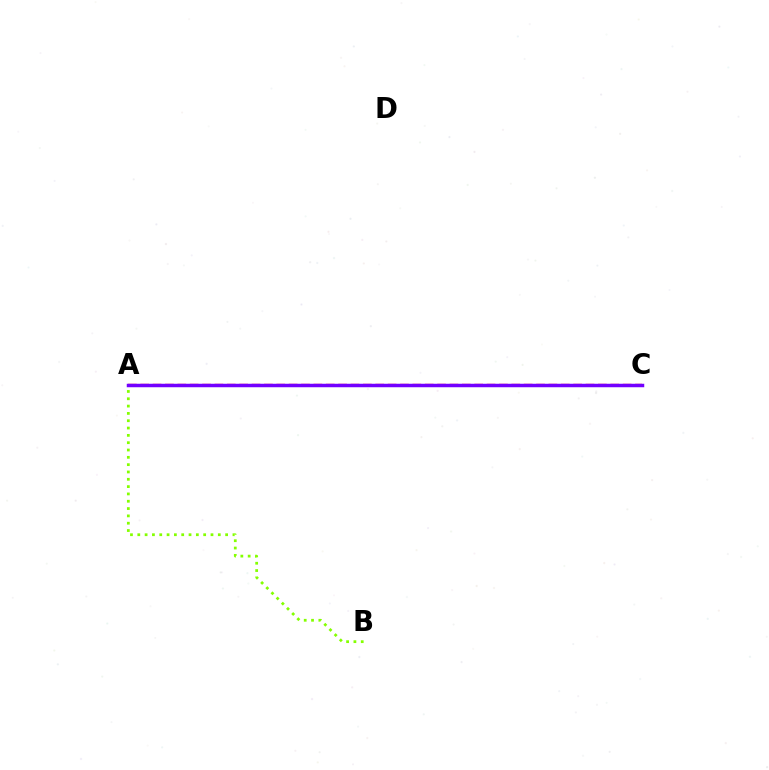{('A', 'C'): [{'color': '#ff0000', 'line_style': 'dashed', 'thickness': 1.68}, {'color': '#00fff6', 'line_style': 'solid', 'thickness': 2.05}, {'color': '#7200ff', 'line_style': 'solid', 'thickness': 2.5}], ('A', 'B'): [{'color': '#84ff00', 'line_style': 'dotted', 'thickness': 1.99}]}